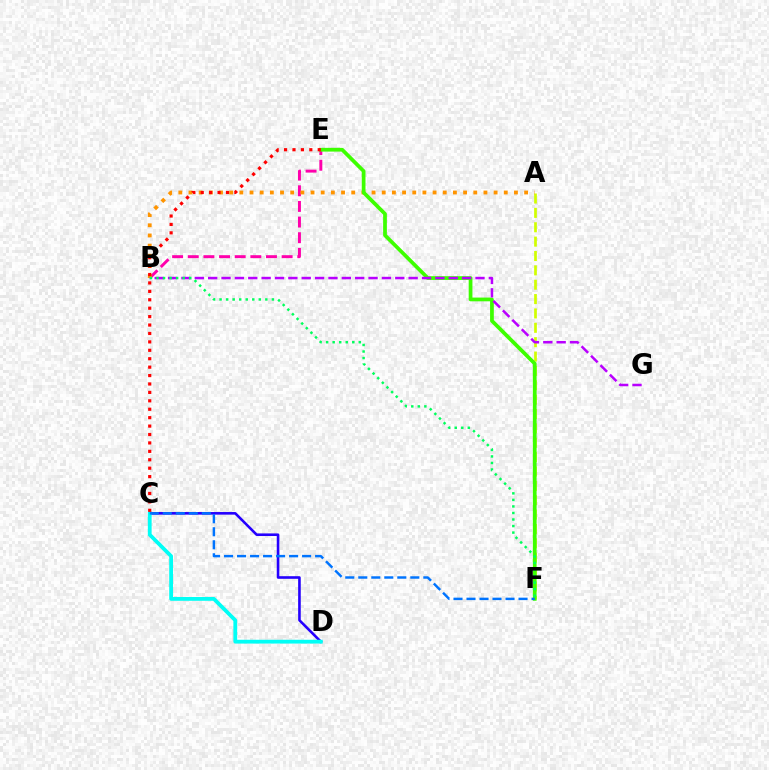{('B', 'E'): [{'color': '#ff00ac', 'line_style': 'dashed', 'thickness': 2.13}], ('A', 'F'): [{'color': '#d1ff00', 'line_style': 'dashed', 'thickness': 1.95}], ('A', 'B'): [{'color': '#ff9400', 'line_style': 'dotted', 'thickness': 2.76}], ('E', 'F'): [{'color': '#3dff00', 'line_style': 'solid', 'thickness': 2.69}], ('B', 'G'): [{'color': '#b900ff', 'line_style': 'dashed', 'thickness': 1.82}], ('C', 'D'): [{'color': '#2500ff', 'line_style': 'solid', 'thickness': 1.88}, {'color': '#00fff6', 'line_style': 'solid', 'thickness': 2.73}], ('C', 'E'): [{'color': '#ff0000', 'line_style': 'dotted', 'thickness': 2.29}], ('B', 'F'): [{'color': '#00ff5c', 'line_style': 'dotted', 'thickness': 1.78}], ('C', 'F'): [{'color': '#0074ff', 'line_style': 'dashed', 'thickness': 1.77}]}